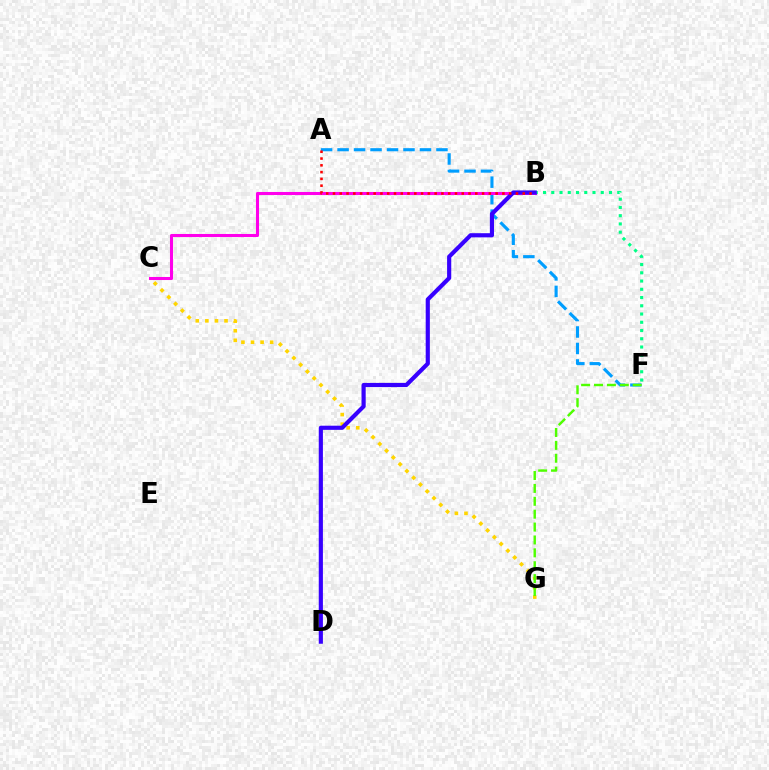{('A', 'F'): [{'color': '#009eff', 'line_style': 'dashed', 'thickness': 2.24}], ('C', 'G'): [{'color': '#ffd500', 'line_style': 'dotted', 'thickness': 2.6}], ('B', 'C'): [{'color': '#ff00ed', 'line_style': 'solid', 'thickness': 2.2}], ('B', 'F'): [{'color': '#00ff86', 'line_style': 'dotted', 'thickness': 2.24}], ('B', 'D'): [{'color': '#3700ff', 'line_style': 'solid', 'thickness': 2.99}], ('A', 'B'): [{'color': '#ff0000', 'line_style': 'dotted', 'thickness': 1.84}], ('F', 'G'): [{'color': '#4fff00', 'line_style': 'dashed', 'thickness': 1.75}]}